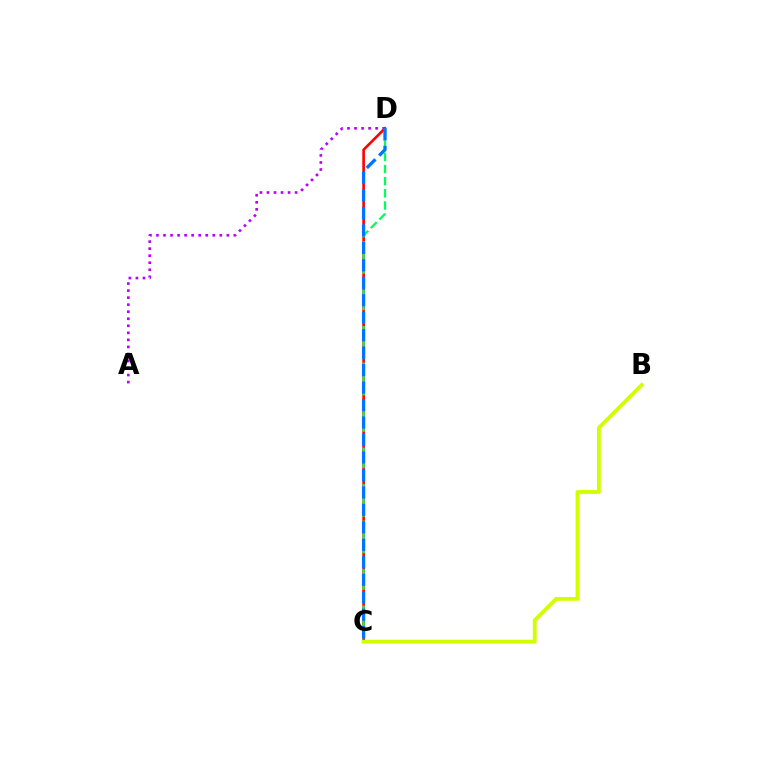{('C', 'D'): [{'color': '#ff0000', 'line_style': 'solid', 'thickness': 1.89}, {'color': '#00ff5c', 'line_style': 'dashed', 'thickness': 1.65}, {'color': '#0074ff', 'line_style': 'dashed', 'thickness': 2.37}], ('A', 'D'): [{'color': '#b900ff', 'line_style': 'dotted', 'thickness': 1.91}], ('B', 'C'): [{'color': '#d1ff00', 'line_style': 'solid', 'thickness': 2.76}]}